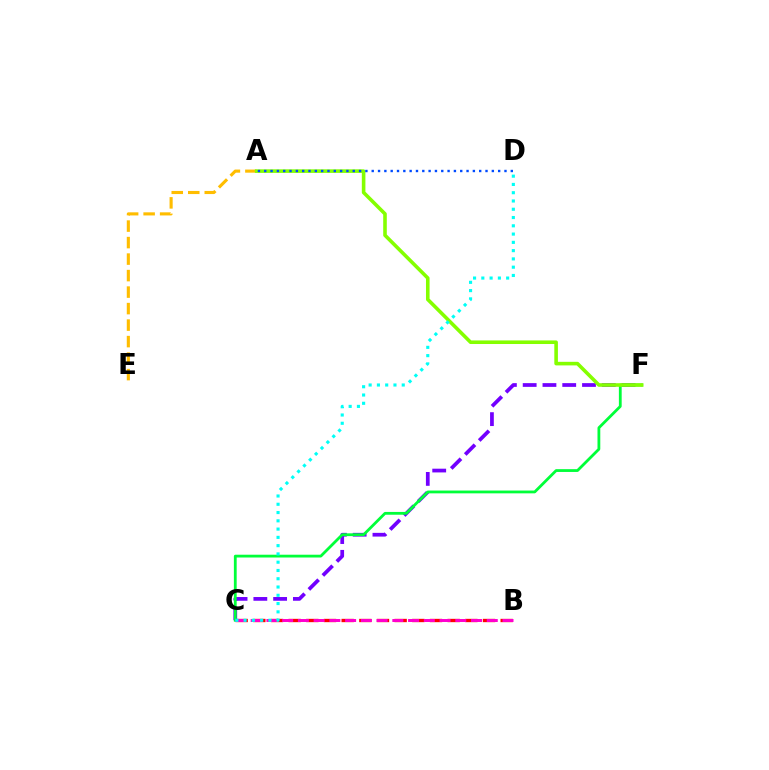{('B', 'C'): [{'color': '#ff0000', 'line_style': 'dashed', 'thickness': 2.4}, {'color': '#ff00cf', 'line_style': 'dashed', 'thickness': 2.14}], ('C', 'F'): [{'color': '#7200ff', 'line_style': 'dashed', 'thickness': 2.69}, {'color': '#00ff39', 'line_style': 'solid', 'thickness': 2.01}], ('A', 'E'): [{'color': '#ffbd00', 'line_style': 'dashed', 'thickness': 2.24}], ('A', 'F'): [{'color': '#84ff00', 'line_style': 'solid', 'thickness': 2.58}], ('A', 'D'): [{'color': '#004bff', 'line_style': 'dotted', 'thickness': 1.72}], ('C', 'D'): [{'color': '#00fff6', 'line_style': 'dotted', 'thickness': 2.25}]}